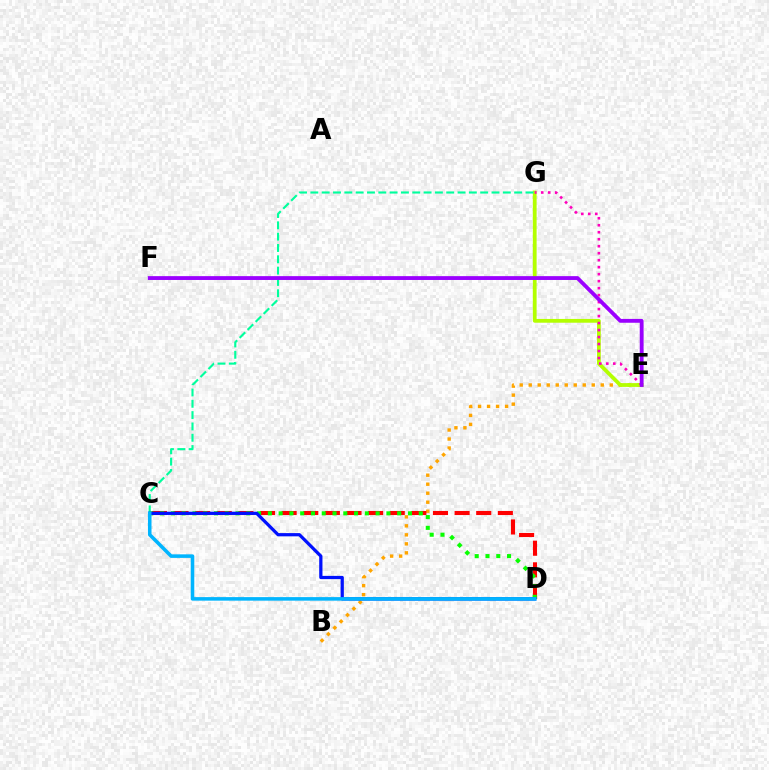{('B', 'E'): [{'color': '#ffa500', 'line_style': 'dotted', 'thickness': 2.45}], ('E', 'G'): [{'color': '#b3ff00', 'line_style': 'solid', 'thickness': 2.72}, {'color': '#ff00bd', 'line_style': 'dotted', 'thickness': 1.9}], ('C', 'D'): [{'color': '#ff0000', 'line_style': 'dashed', 'thickness': 2.94}, {'color': '#08ff00', 'line_style': 'dotted', 'thickness': 2.93}, {'color': '#0010ff', 'line_style': 'solid', 'thickness': 2.33}, {'color': '#00b5ff', 'line_style': 'solid', 'thickness': 2.56}], ('C', 'G'): [{'color': '#00ff9d', 'line_style': 'dashed', 'thickness': 1.54}], ('E', 'F'): [{'color': '#9b00ff', 'line_style': 'solid', 'thickness': 2.76}]}